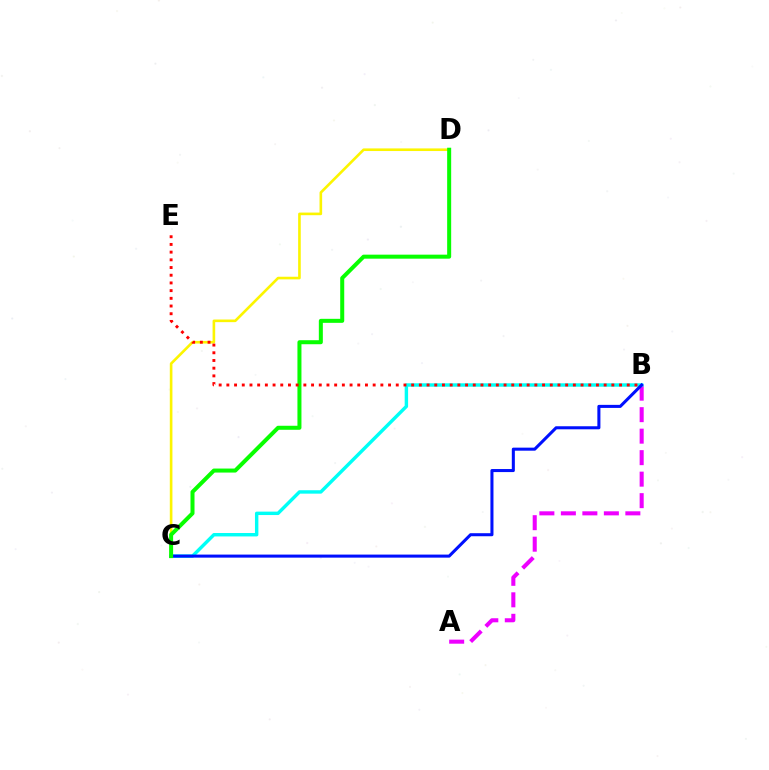{('A', 'B'): [{'color': '#ee00ff', 'line_style': 'dashed', 'thickness': 2.92}], ('B', 'C'): [{'color': '#00fff6', 'line_style': 'solid', 'thickness': 2.46}, {'color': '#0010ff', 'line_style': 'solid', 'thickness': 2.19}], ('C', 'D'): [{'color': '#fcf500', 'line_style': 'solid', 'thickness': 1.89}, {'color': '#08ff00', 'line_style': 'solid', 'thickness': 2.89}], ('B', 'E'): [{'color': '#ff0000', 'line_style': 'dotted', 'thickness': 2.09}]}